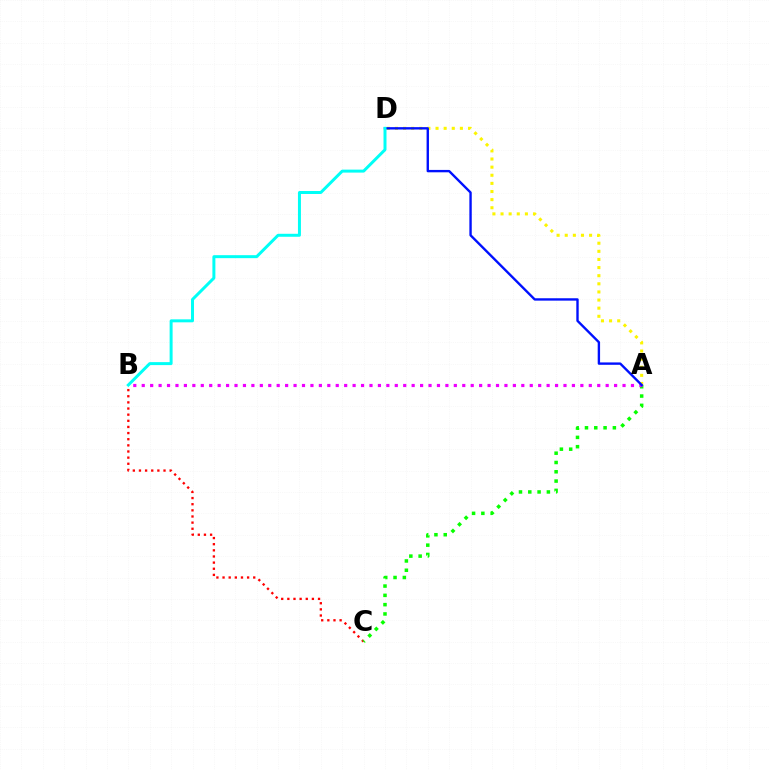{('B', 'C'): [{'color': '#ff0000', 'line_style': 'dotted', 'thickness': 1.67}], ('A', 'D'): [{'color': '#fcf500', 'line_style': 'dotted', 'thickness': 2.21}, {'color': '#0010ff', 'line_style': 'solid', 'thickness': 1.71}], ('A', 'C'): [{'color': '#08ff00', 'line_style': 'dotted', 'thickness': 2.53}], ('A', 'B'): [{'color': '#ee00ff', 'line_style': 'dotted', 'thickness': 2.29}], ('B', 'D'): [{'color': '#00fff6', 'line_style': 'solid', 'thickness': 2.15}]}